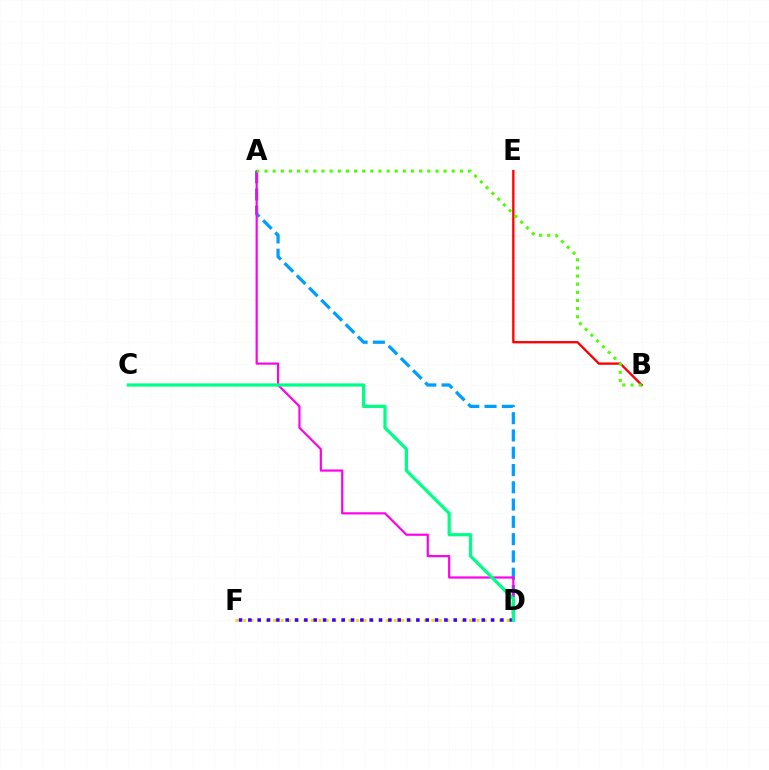{('D', 'F'): [{'color': '#ffd500', 'line_style': 'dotted', 'thickness': 2.05}, {'color': '#3700ff', 'line_style': 'dotted', 'thickness': 2.54}], ('B', 'E'): [{'color': '#ff0000', 'line_style': 'solid', 'thickness': 1.68}], ('A', 'D'): [{'color': '#009eff', 'line_style': 'dashed', 'thickness': 2.35}, {'color': '#ff00ed', 'line_style': 'solid', 'thickness': 1.57}], ('A', 'B'): [{'color': '#4fff00', 'line_style': 'dotted', 'thickness': 2.21}], ('C', 'D'): [{'color': '#00ff86', 'line_style': 'solid', 'thickness': 2.32}]}